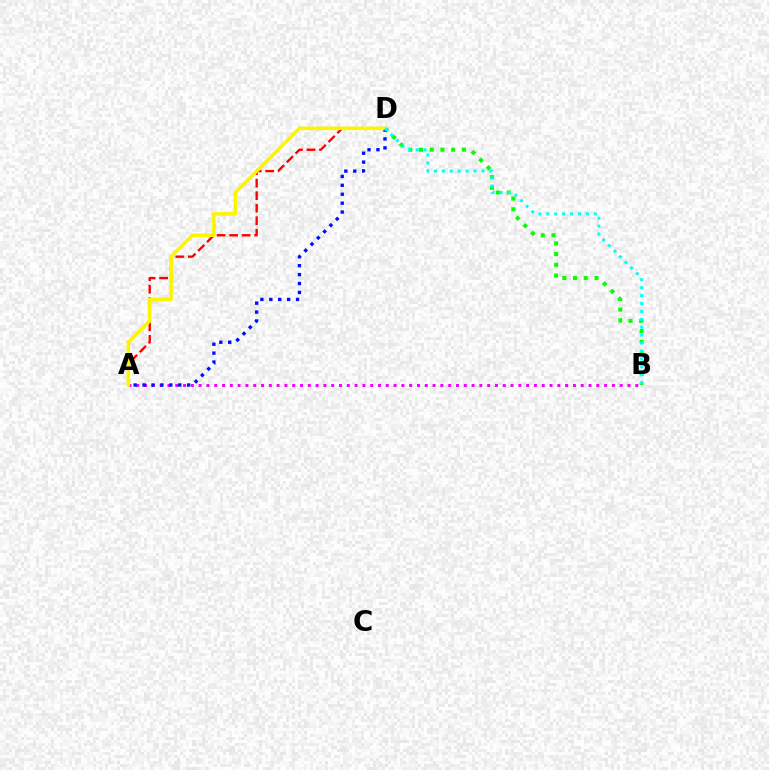{('B', 'D'): [{'color': '#08ff00', 'line_style': 'dotted', 'thickness': 2.91}, {'color': '#00fff6', 'line_style': 'dotted', 'thickness': 2.15}], ('A', 'B'): [{'color': '#ee00ff', 'line_style': 'dotted', 'thickness': 2.12}], ('A', 'D'): [{'color': '#ff0000', 'line_style': 'dashed', 'thickness': 1.7}, {'color': '#0010ff', 'line_style': 'dotted', 'thickness': 2.42}, {'color': '#fcf500', 'line_style': 'solid', 'thickness': 2.57}]}